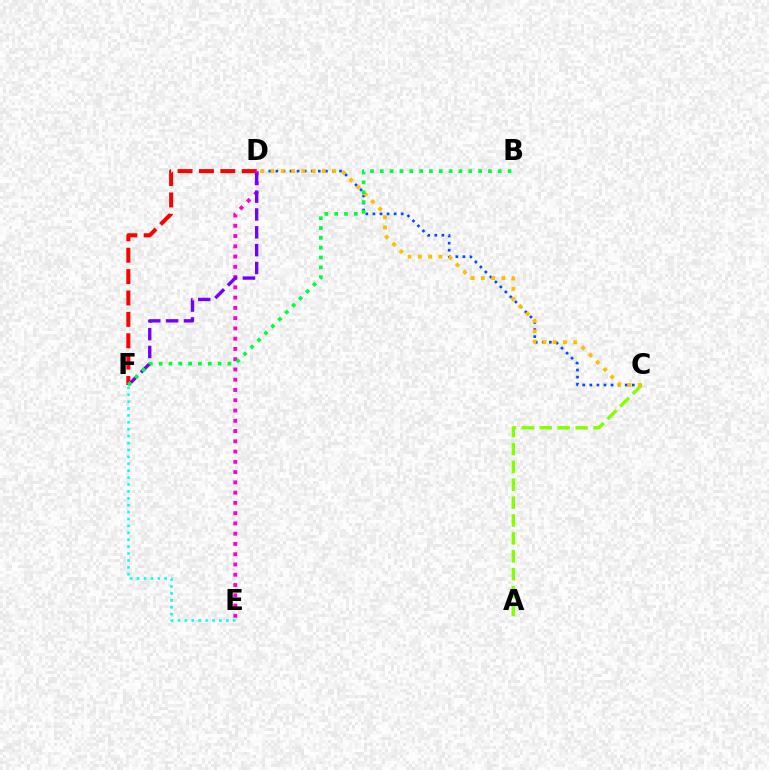{('E', 'F'): [{'color': '#00fff6', 'line_style': 'dotted', 'thickness': 1.88}], ('C', 'D'): [{'color': '#004bff', 'line_style': 'dotted', 'thickness': 1.92}, {'color': '#ffbd00', 'line_style': 'dotted', 'thickness': 2.79}], ('D', 'F'): [{'color': '#ff0000', 'line_style': 'dashed', 'thickness': 2.9}, {'color': '#7200ff', 'line_style': 'dashed', 'thickness': 2.42}], ('D', 'E'): [{'color': '#ff00cf', 'line_style': 'dotted', 'thickness': 2.79}], ('A', 'C'): [{'color': '#84ff00', 'line_style': 'dashed', 'thickness': 2.43}], ('B', 'F'): [{'color': '#00ff39', 'line_style': 'dotted', 'thickness': 2.67}]}